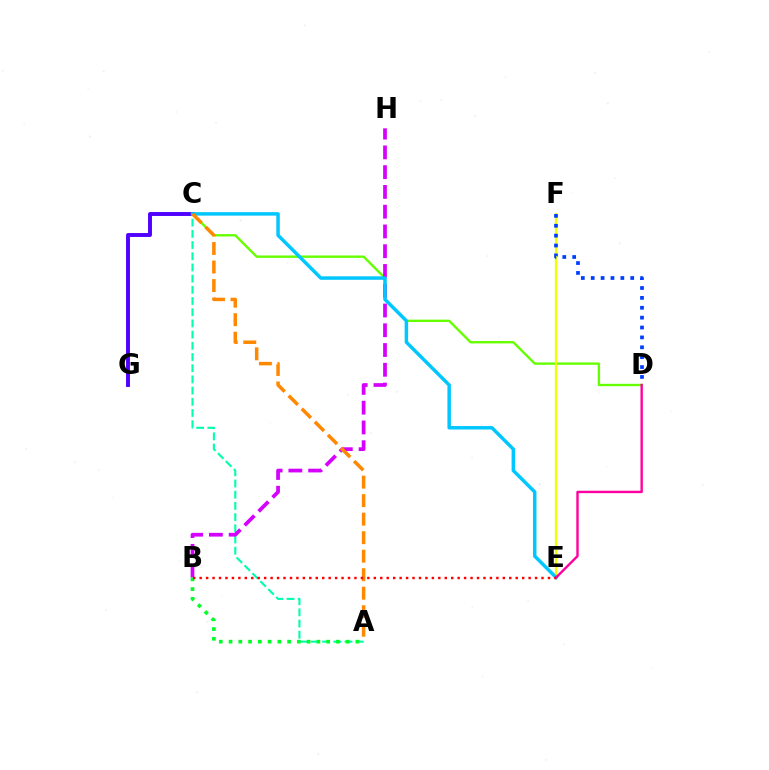{('C', 'D'): [{'color': '#66ff00', 'line_style': 'solid', 'thickness': 1.71}], ('A', 'C'): [{'color': '#00ffaf', 'line_style': 'dashed', 'thickness': 1.52}, {'color': '#ff8800', 'line_style': 'dashed', 'thickness': 2.51}], ('E', 'F'): [{'color': '#eeff00', 'line_style': 'solid', 'thickness': 1.63}], ('B', 'H'): [{'color': '#d600ff', 'line_style': 'dashed', 'thickness': 2.68}], ('D', 'F'): [{'color': '#003fff', 'line_style': 'dotted', 'thickness': 2.69}], ('A', 'B'): [{'color': '#00ff27', 'line_style': 'dotted', 'thickness': 2.65}], ('C', 'G'): [{'color': '#4f00ff', 'line_style': 'solid', 'thickness': 2.82}], ('C', 'E'): [{'color': '#00c7ff', 'line_style': 'solid', 'thickness': 2.5}], ('D', 'E'): [{'color': '#ff00a0', 'line_style': 'solid', 'thickness': 1.72}], ('B', 'E'): [{'color': '#ff0000', 'line_style': 'dotted', 'thickness': 1.75}]}